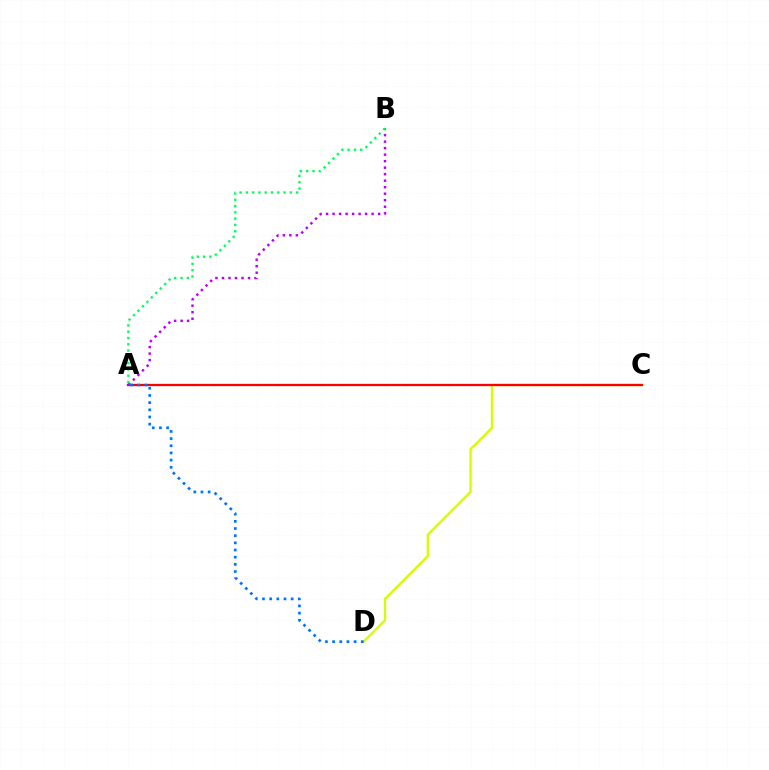{('C', 'D'): [{'color': '#d1ff00', 'line_style': 'solid', 'thickness': 1.66}], ('A', 'C'): [{'color': '#ff0000', 'line_style': 'solid', 'thickness': 1.65}], ('A', 'B'): [{'color': '#b900ff', 'line_style': 'dotted', 'thickness': 1.77}, {'color': '#00ff5c', 'line_style': 'dotted', 'thickness': 1.71}], ('A', 'D'): [{'color': '#0074ff', 'line_style': 'dotted', 'thickness': 1.95}]}